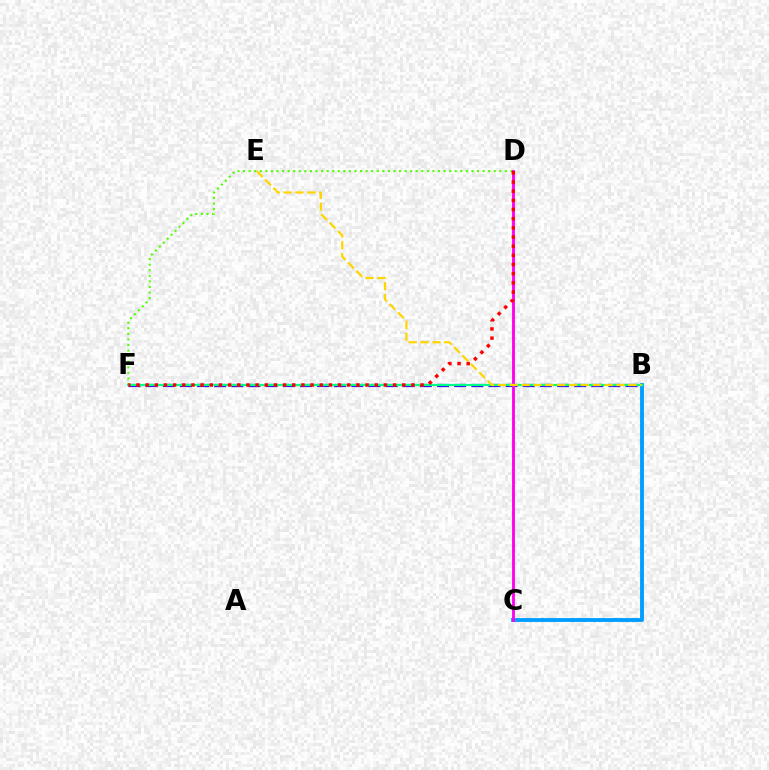{('B', 'F'): [{'color': '#3700ff', 'line_style': 'dashed', 'thickness': 2.33}, {'color': '#00ff86', 'line_style': 'solid', 'thickness': 1.58}], ('D', 'F'): [{'color': '#4fff00', 'line_style': 'dotted', 'thickness': 1.51}, {'color': '#ff0000', 'line_style': 'dotted', 'thickness': 2.49}], ('B', 'C'): [{'color': '#009eff', 'line_style': 'solid', 'thickness': 2.77}], ('C', 'D'): [{'color': '#ff00ed', 'line_style': 'solid', 'thickness': 2.05}], ('B', 'E'): [{'color': '#ffd500', 'line_style': 'dashed', 'thickness': 1.61}]}